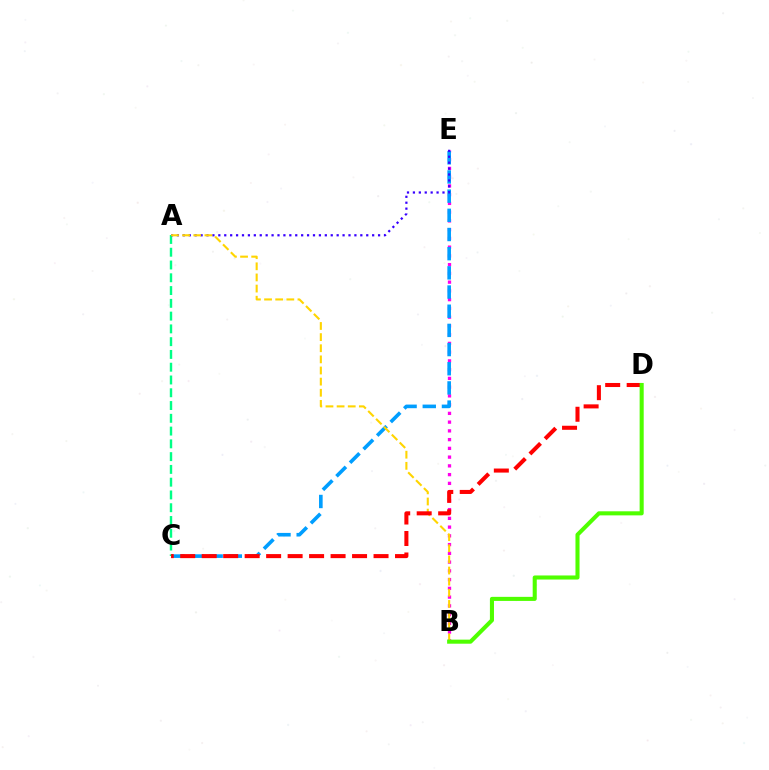{('B', 'E'): [{'color': '#ff00ed', 'line_style': 'dotted', 'thickness': 2.38}], ('C', 'E'): [{'color': '#009eff', 'line_style': 'dashed', 'thickness': 2.61}], ('A', 'C'): [{'color': '#00ff86', 'line_style': 'dashed', 'thickness': 1.74}], ('A', 'E'): [{'color': '#3700ff', 'line_style': 'dotted', 'thickness': 1.61}], ('A', 'B'): [{'color': '#ffd500', 'line_style': 'dashed', 'thickness': 1.51}], ('C', 'D'): [{'color': '#ff0000', 'line_style': 'dashed', 'thickness': 2.92}], ('B', 'D'): [{'color': '#4fff00', 'line_style': 'solid', 'thickness': 2.93}]}